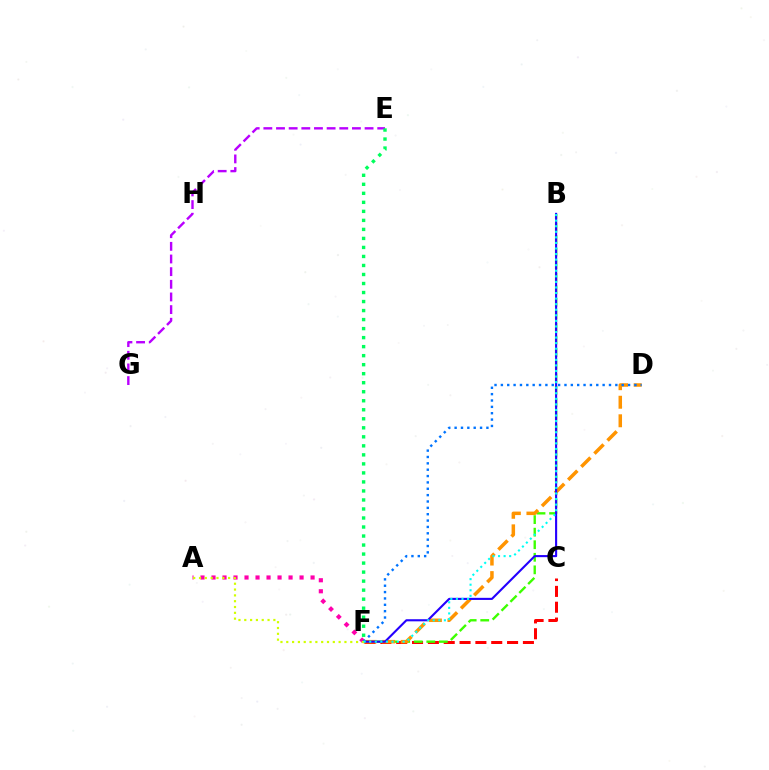{('C', 'F'): [{'color': '#ff0000', 'line_style': 'dashed', 'thickness': 2.15}], ('B', 'F'): [{'color': '#3dff00', 'line_style': 'dashed', 'thickness': 1.71}, {'color': '#2500ff', 'line_style': 'solid', 'thickness': 1.52}, {'color': '#00fff6', 'line_style': 'dotted', 'thickness': 1.51}], ('A', 'F'): [{'color': '#ff00ac', 'line_style': 'dotted', 'thickness': 2.99}, {'color': '#d1ff00', 'line_style': 'dotted', 'thickness': 1.58}], ('D', 'F'): [{'color': '#ff9400', 'line_style': 'dashed', 'thickness': 2.52}, {'color': '#0074ff', 'line_style': 'dotted', 'thickness': 1.73}], ('E', 'G'): [{'color': '#b900ff', 'line_style': 'dashed', 'thickness': 1.72}], ('E', 'F'): [{'color': '#00ff5c', 'line_style': 'dotted', 'thickness': 2.45}]}